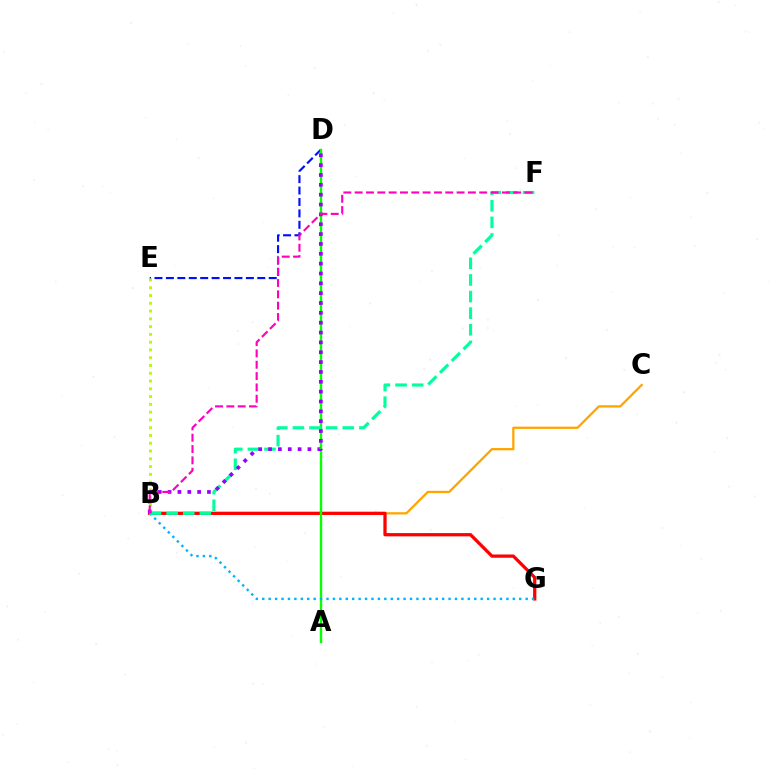{('B', 'C'): [{'color': '#ffa500', 'line_style': 'solid', 'thickness': 1.64}], ('B', 'G'): [{'color': '#ff0000', 'line_style': 'solid', 'thickness': 2.35}, {'color': '#00b5ff', 'line_style': 'dotted', 'thickness': 1.75}], ('D', 'E'): [{'color': '#0010ff', 'line_style': 'dashed', 'thickness': 1.55}], ('A', 'D'): [{'color': '#08ff00', 'line_style': 'solid', 'thickness': 1.72}], ('B', 'E'): [{'color': '#b3ff00', 'line_style': 'dotted', 'thickness': 2.11}], ('B', 'F'): [{'color': '#00ff9d', 'line_style': 'dashed', 'thickness': 2.26}, {'color': '#ff00bd', 'line_style': 'dashed', 'thickness': 1.54}], ('B', 'D'): [{'color': '#9b00ff', 'line_style': 'dotted', 'thickness': 2.68}]}